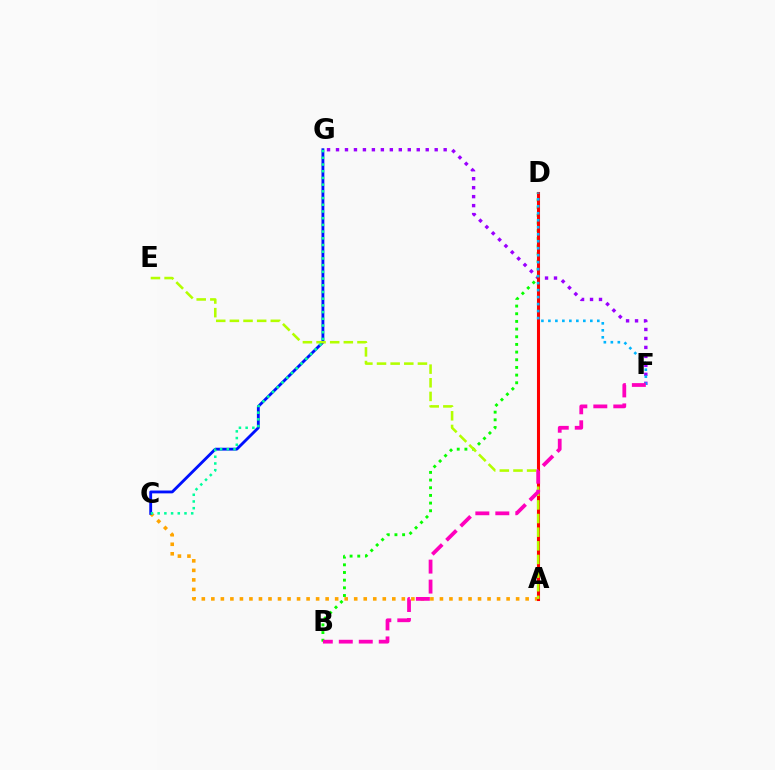{('A', 'C'): [{'color': '#ffa500', 'line_style': 'dotted', 'thickness': 2.59}], ('C', 'G'): [{'color': '#0010ff', 'line_style': 'solid', 'thickness': 2.05}, {'color': '#00ff9d', 'line_style': 'dotted', 'thickness': 1.82}], ('F', 'G'): [{'color': '#9b00ff', 'line_style': 'dotted', 'thickness': 2.44}], ('B', 'D'): [{'color': '#08ff00', 'line_style': 'dotted', 'thickness': 2.08}], ('A', 'D'): [{'color': '#ff0000', 'line_style': 'solid', 'thickness': 2.21}], ('D', 'F'): [{'color': '#00b5ff', 'line_style': 'dotted', 'thickness': 1.9}], ('A', 'E'): [{'color': '#b3ff00', 'line_style': 'dashed', 'thickness': 1.85}], ('B', 'F'): [{'color': '#ff00bd', 'line_style': 'dashed', 'thickness': 2.71}]}